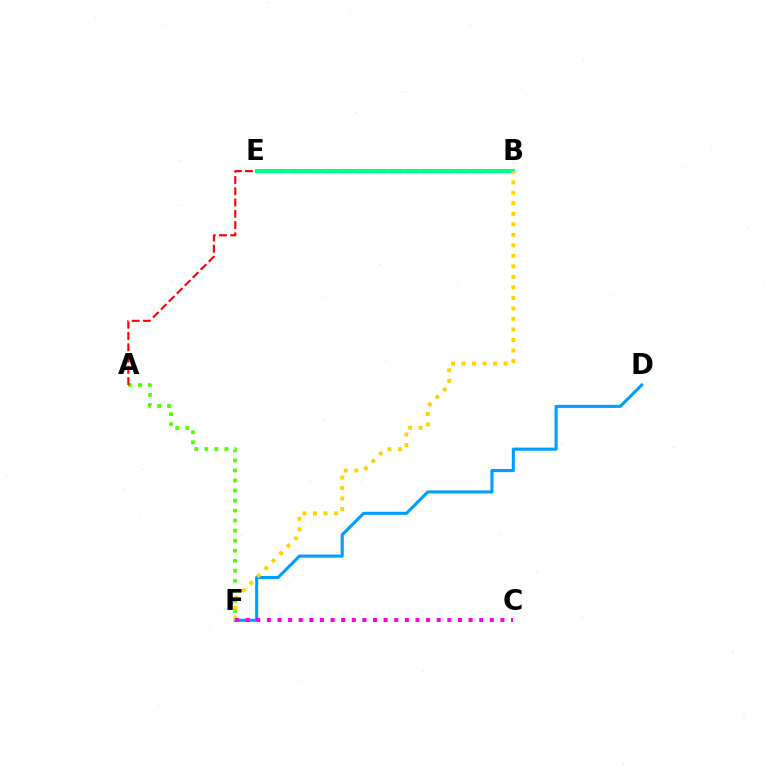{('A', 'F'): [{'color': '#4fff00', 'line_style': 'dotted', 'thickness': 2.73}], ('B', 'E'): [{'color': '#3700ff', 'line_style': 'dashed', 'thickness': 2.25}, {'color': '#00ff86', 'line_style': 'solid', 'thickness': 2.95}], ('A', 'E'): [{'color': '#ff0000', 'line_style': 'dashed', 'thickness': 1.53}], ('D', 'F'): [{'color': '#009eff', 'line_style': 'solid', 'thickness': 2.23}], ('B', 'F'): [{'color': '#ffd500', 'line_style': 'dotted', 'thickness': 2.85}], ('C', 'F'): [{'color': '#ff00ed', 'line_style': 'dotted', 'thickness': 2.88}]}